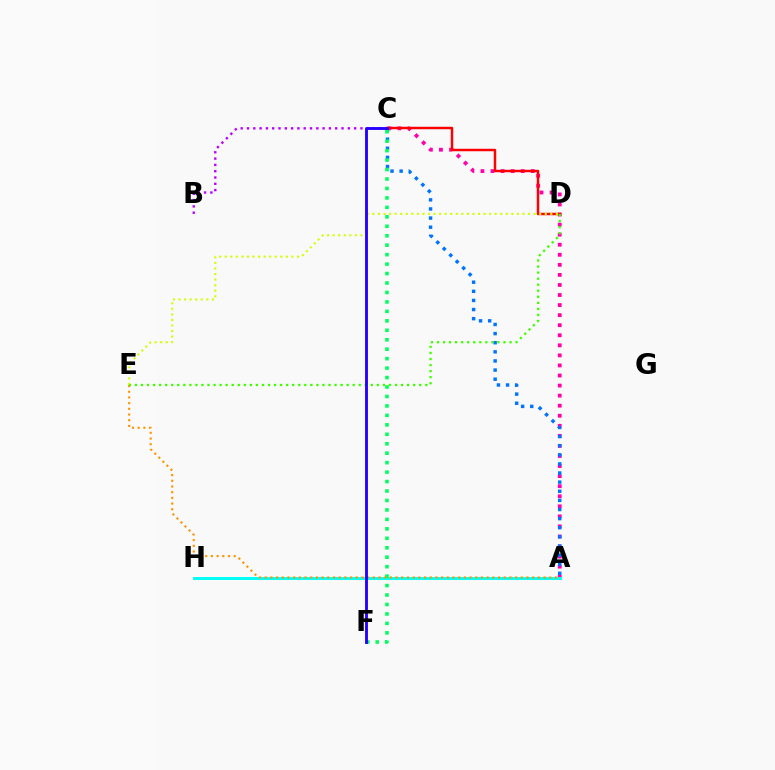{('A', 'C'): [{'color': '#ff00ac', 'line_style': 'dotted', 'thickness': 2.73}, {'color': '#0074ff', 'line_style': 'dotted', 'thickness': 2.48}], ('B', 'C'): [{'color': '#b900ff', 'line_style': 'dotted', 'thickness': 1.71}], ('C', 'D'): [{'color': '#ff0000', 'line_style': 'solid', 'thickness': 1.78}], ('A', 'H'): [{'color': '#00fff6', 'line_style': 'solid', 'thickness': 2.13}], ('D', 'E'): [{'color': '#d1ff00', 'line_style': 'dotted', 'thickness': 1.51}, {'color': '#3dff00', 'line_style': 'dotted', 'thickness': 1.64}], ('C', 'F'): [{'color': '#00ff5c', 'line_style': 'dotted', 'thickness': 2.57}, {'color': '#2500ff', 'line_style': 'solid', 'thickness': 2.06}], ('A', 'E'): [{'color': '#ff9400', 'line_style': 'dotted', 'thickness': 1.55}]}